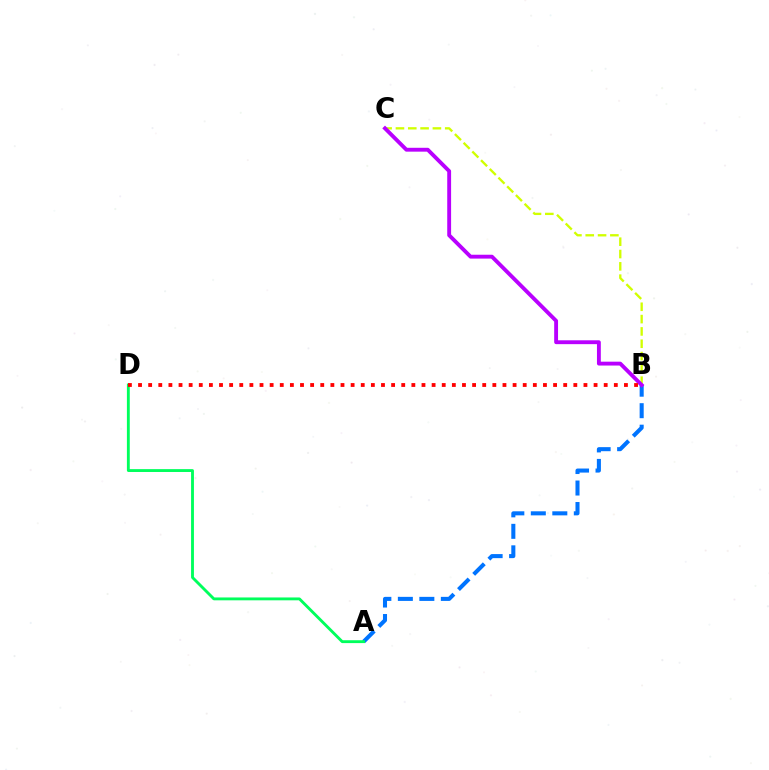{('A', 'B'): [{'color': '#0074ff', 'line_style': 'dashed', 'thickness': 2.92}], ('B', 'C'): [{'color': '#d1ff00', 'line_style': 'dashed', 'thickness': 1.67}, {'color': '#b900ff', 'line_style': 'solid', 'thickness': 2.78}], ('A', 'D'): [{'color': '#00ff5c', 'line_style': 'solid', 'thickness': 2.06}], ('B', 'D'): [{'color': '#ff0000', 'line_style': 'dotted', 'thickness': 2.75}]}